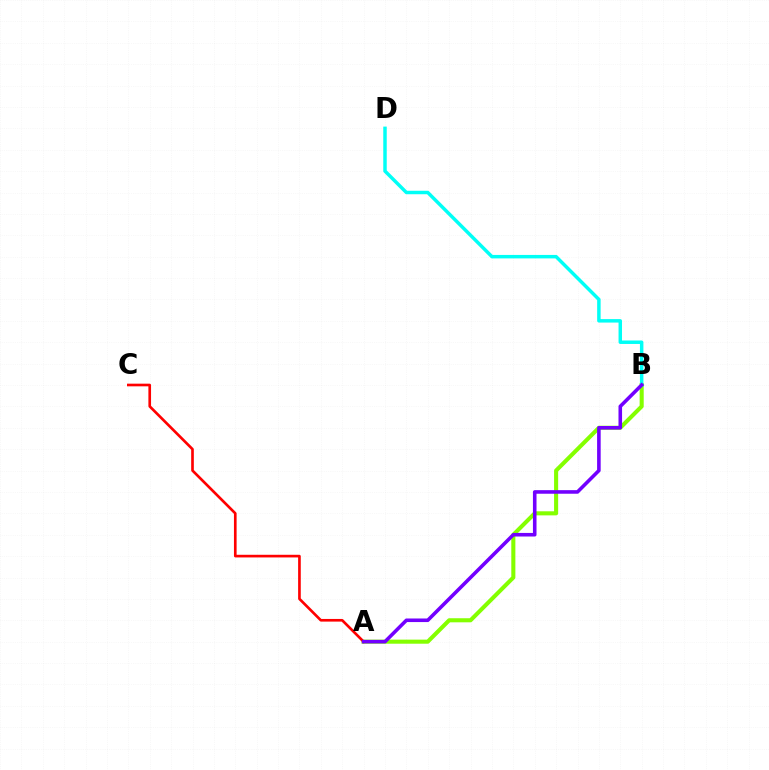{('A', 'B'): [{'color': '#84ff00', 'line_style': 'solid', 'thickness': 2.94}, {'color': '#7200ff', 'line_style': 'solid', 'thickness': 2.58}], ('A', 'C'): [{'color': '#ff0000', 'line_style': 'solid', 'thickness': 1.91}], ('B', 'D'): [{'color': '#00fff6', 'line_style': 'solid', 'thickness': 2.5}]}